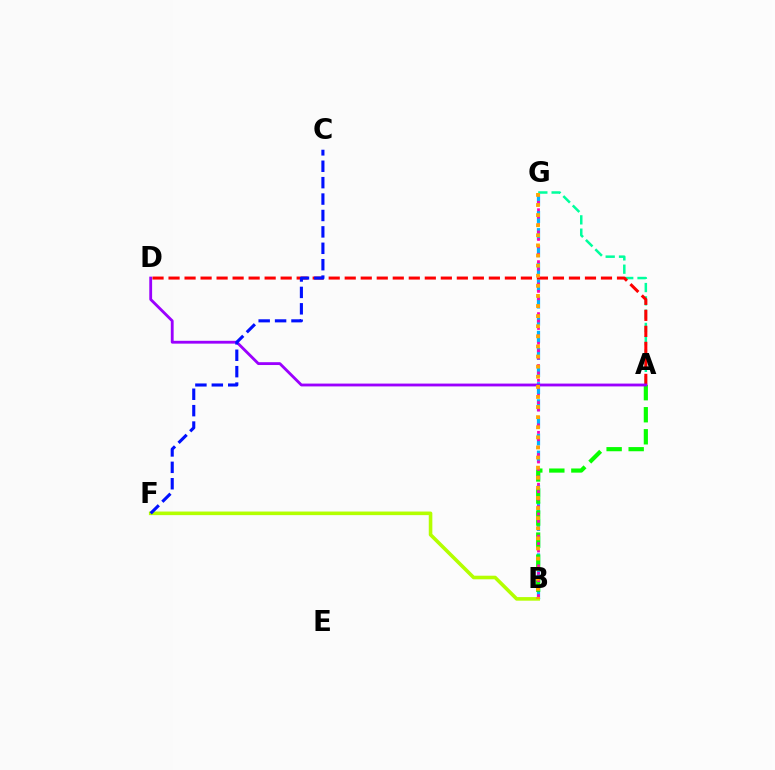{('A', 'G'): [{'color': '#00ff9d', 'line_style': 'dashed', 'thickness': 1.81}], ('B', 'G'): [{'color': '#00b5ff', 'line_style': 'dashed', 'thickness': 2.33}, {'color': '#ff00bd', 'line_style': 'dotted', 'thickness': 2.02}, {'color': '#ffa500', 'line_style': 'dotted', 'thickness': 2.74}], ('A', 'B'): [{'color': '#08ff00', 'line_style': 'dashed', 'thickness': 2.99}], ('A', 'D'): [{'color': '#ff0000', 'line_style': 'dashed', 'thickness': 2.18}, {'color': '#9b00ff', 'line_style': 'solid', 'thickness': 2.04}], ('B', 'F'): [{'color': '#b3ff00', 'line_style': 'solid', 'thickness': 2.58}], ('C', 'F'): [{'color': '#0010ff', 'line_style': 'dashed', 'thickness': 2.23}]}